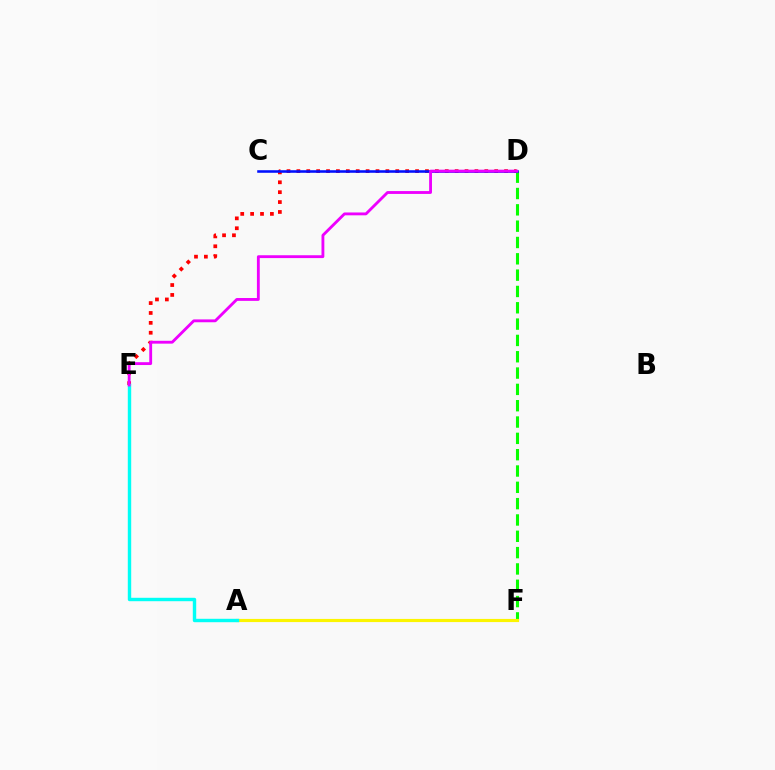{('D', 'F'): [{'color': '#08ff00', 'line_style': 'dashed', 'thickness': 2.22}], ('A', 'F'): [{'color': '#fcf500', 'line_style': 'solid', 'thickness': 2.27}], ('D', 'E'): [{'color': '#ff0000', 'line_style': 'dotted', 'thickness': 2.69}, {'color': '#ee00ff', 'line_style': 'solid', 'thickness': 2.05}], ('A', 'E'): [{'color': '#00fff6', 'line_style': 'solid', 'thickness': 2.46}], ('C', 'D'): [{'color': '#0010ff', 'line_style': 'solid', 'thickness': 1.84}]}